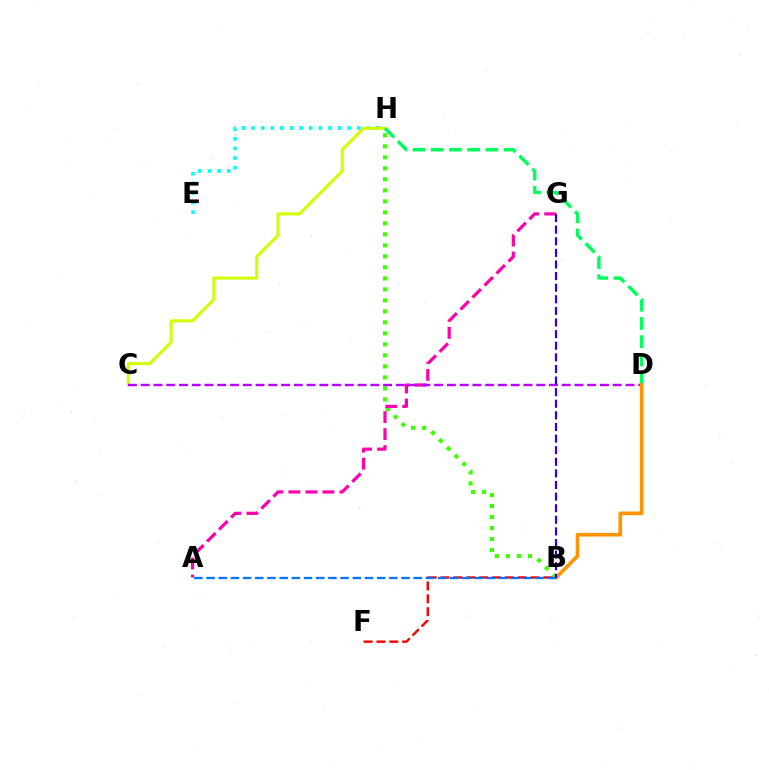{('B', 'H'): [{'color': '#3dff00', 'line_style': 'dotted', 'thickness': 2.99}], ('E', 'H'): [{'color': '#00fff6', 'line_style': 'dotted', 'thickness': 2.61}], ('A', 'G'): [{'color': '#ff00ac', 'line_style': 'dashed', 'thickness': 2.31}], ('C', 'H'): [{'color': '#d1ff00', 'line_style': 'solid', 'thickness': 2.2}], ('B', 'F'): [{'color': '#ff0000', 'line_style': 'dashed', 'thickness': 1.75}], ('D', 'H'): [{'color': '#00ff5c', 'line_style': 'dashed', 'thickness': 2.48}], ('C', 'D'): [{'color': '#b900ff', 'line_style': 'dashed', 'thickness': 1.73}], ('B', 'D'): [{'color': '#ff9400', 'line_style': 'solid', 'thickness': 2.62}], ('B', 'G'): [{'color': '#2500ff', 'line_style': 'dashed', 'thickness': 1.58}], ('A', 'B'): [{'color': '#0074ff', 'line_style': 'dashed', 'thickness': 1.66}]}